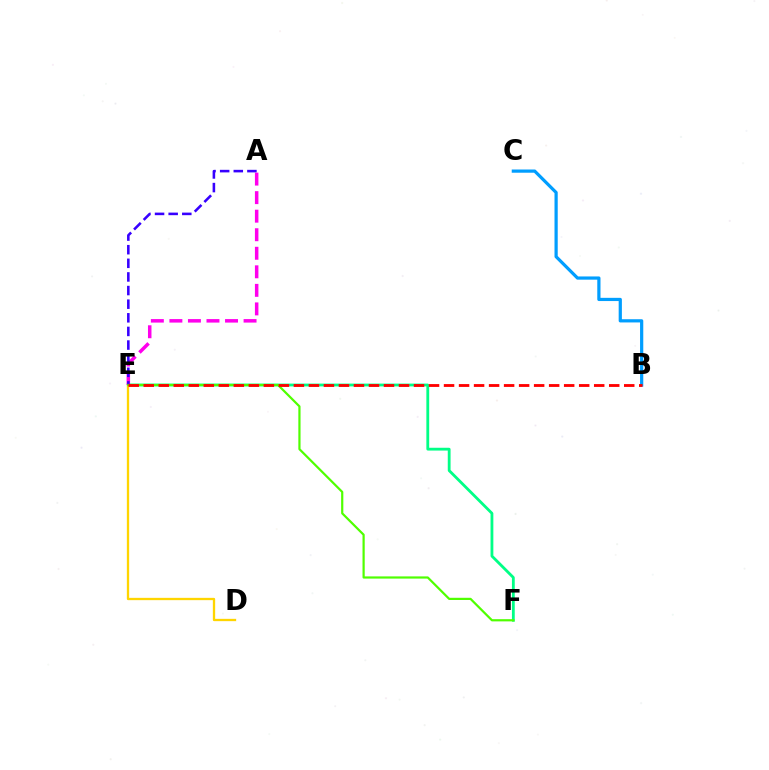{('E', 'F'): [{'color': '#00ff86', 'line_style': 'solid', 'thickness': 2.02}, {'color': '#4fff00', 'line_style': 'solid', 'thickness': 1.59}], ('D', 'E'): [{'color': '#ffd500', 'line_style': 'solid', 'thickness': 1.66}], ('A', 'E'): [{'color': '#ff00ed', 'line_style': 'dashed', 'thickness': 2.52}, {'color': '#3700ff', 'line_style': 'dashed', 'thickness': 1.85}], ('B', 'C'): [{'color': '#009eff', 'line_style': 'solid', 'thickness': 2.32}], ('B', 'E'): [{'color': '#ff0000', 'line_style': 'dashed', 'thickness': 2.04}]}